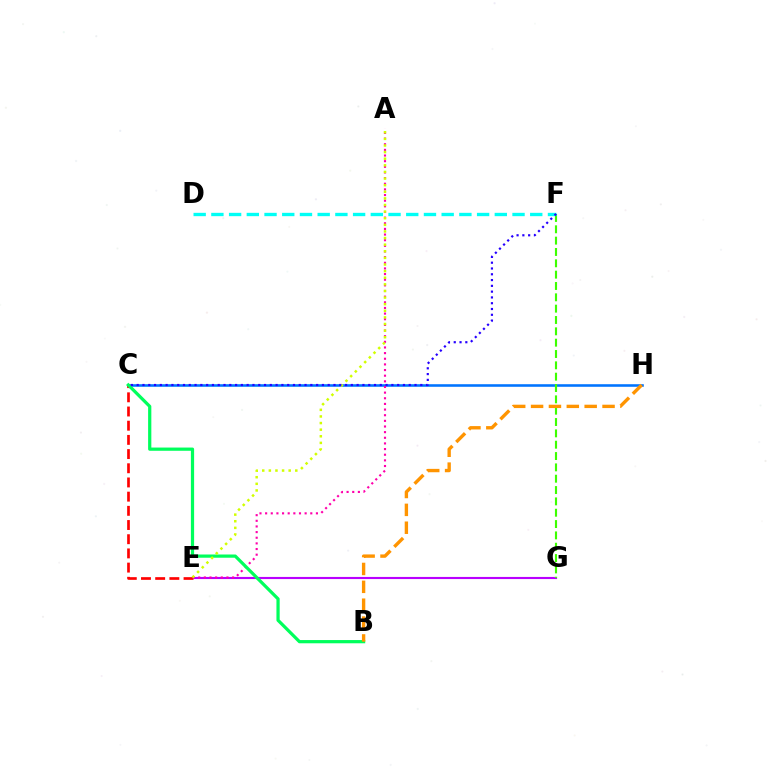{('C', 'H'): [{'color': '#0074ff', 'line_style': 'solid', 'thickness': 1.85}], ('E', 'G'): [{'color': '#b900ff', 'line_style': 'solid', 'thickness': 1.53}], ('C', 'E'): [{'color': '#ff0000', 'line_style': 'dashed', 'thickness': 1.93}], ('A', 'E'): [{'color': '#ff00ac', 'line_style': 'dotted', 'thickness': 1.53}, {'color': '#d1ff00', 'line_style': 'dotted', 'thickness': 1.8}], ('B', 'C'): [{'color': '#00ff5c', 'line_style': 'solid', 'thickness': 2.32}], ('F', 'G'): [{'color': '#3dff00', 'line_style': 'dashed', 'thickness': 1.54}], ('B', 'H'): [{'color': '#ff9400', 'line_style': 'dashed', 'thickness': 2.43}], ('D', 'F'): [{'color': '#00fff6', 'line_style': 'dashed', 'thickness': 2.41}], ('C', 'F'): [{'color': '#2500ff', 'line_style': 'dotted', 'thickness': 1.57}]}